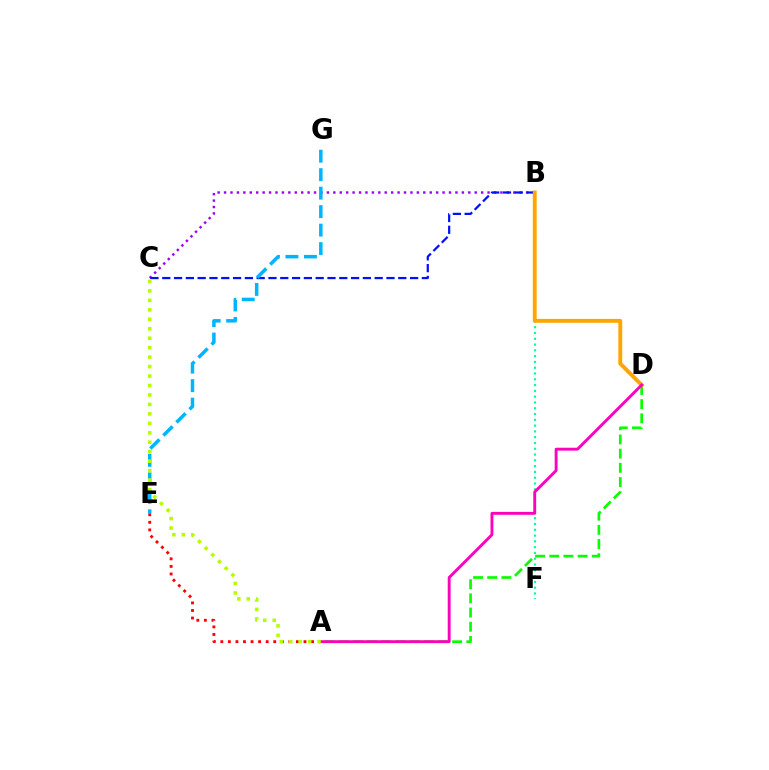{('B', 'C'): [{'color': '#9b00ff', 'line_style': 'dotted', 'thickness': 1.75}, {'color': '#0010ff', 'line_style': 'dashed', 'thickness': 1.6}], ('B', 'F'): [{'color': '#00ff9d', 'line_style': 'dotted', 'thickness': 1.57}], ('A', 'D'): [{'color': '#08ff00', 'line_style': 'dashed', 'thickness': 1.93}, {'color': '#ff00bd', 'line_style': 'solid', 'thickness': 2.08}], ('B', 'D'): [{'color': '#ffa500', 'line_style': 'solid', 'thickness': 2.8}], ('E', 'G'): [{'color': '#00b5ff', 'line_style': 'dashed', 'thickness': 2.51}], ('A', 'E'): [{'color': '#ff0000', 'line_style': 'dotted', 'thickness': 2.05}], ('A', 'C'): [{'color': '#b3ff00', 'line_style': 'dotted', 'thickness': 2.57}]}